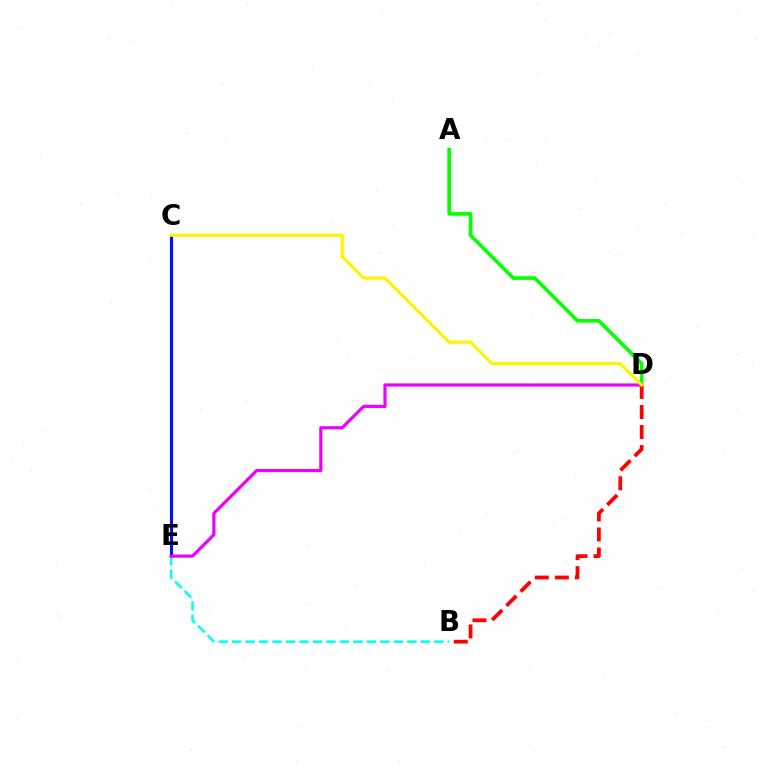{('A', 'D'): [{'color': '#08ff00', 'line_style': 'solid', 'thickness': 2.63}], ('B', 'D'): [{'color': '#ff0000', 'line_style': 'dashed', 'thickness': 2.72}], ('C', 'E'): [{'color': '#0010ff', 'line_style': 'solid', 'thickness': 2.23}], ('B', 'E'): [{'color': '#00fff6', 'line_style': 'dashed', 'thickness': 1.83}], ('D', 'E'): [{'color': '#ee00ff', 'line_style': 'solid', 'thickness': 2.29}], ('C', 'D'): [{'color': '#fcf500', 'line_style': 'solid', 'thickness': 2.27}]}